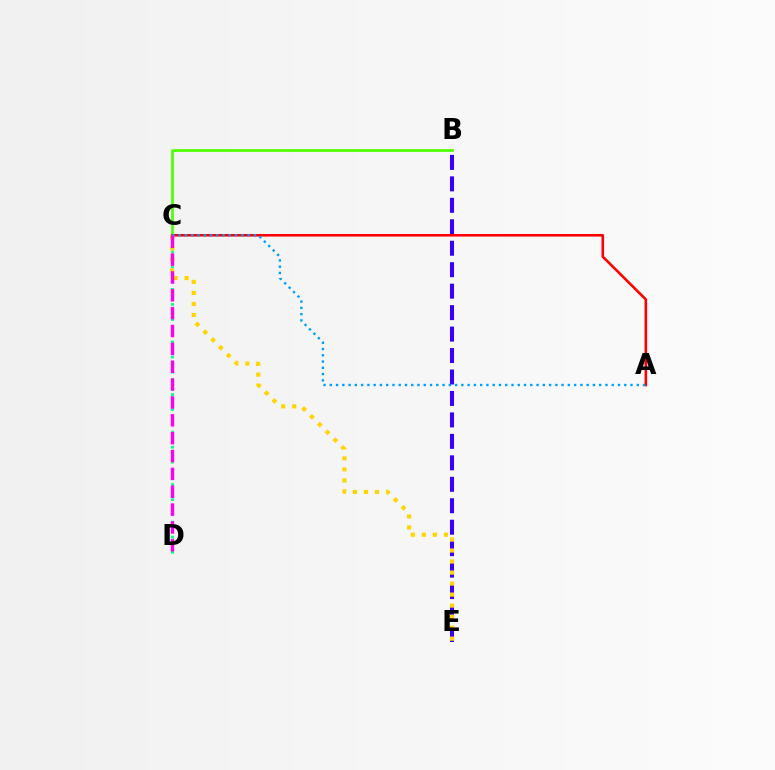{('B', 'E'): [{'color': '#3700ff', 'line_style': 'dashed', 'thickness': 2.92}], ('C', 'D'): [{'color': '#00ff86', 'line_style': 'dotted', 'thickness': 2.04}, {'color': '#ff00ed', 'line_style': 'dashed', 'thickness': 2.43}], ('B', 'C'): [{'color': '#4fff00', 'line_style': 'solid', 'thickness': 1.97}], ('A', 'C'): [{'color': '#ff0000', 'line_style': 'solid', 'thickness': 1.86}, {'color': '#009eff', 'line_style': 'dotted', 'thickness': 1.7}], ('C', 'E'): [{'color': '#ffd500', 'line_style': 'dotted', 'thickness': 2.99}]}